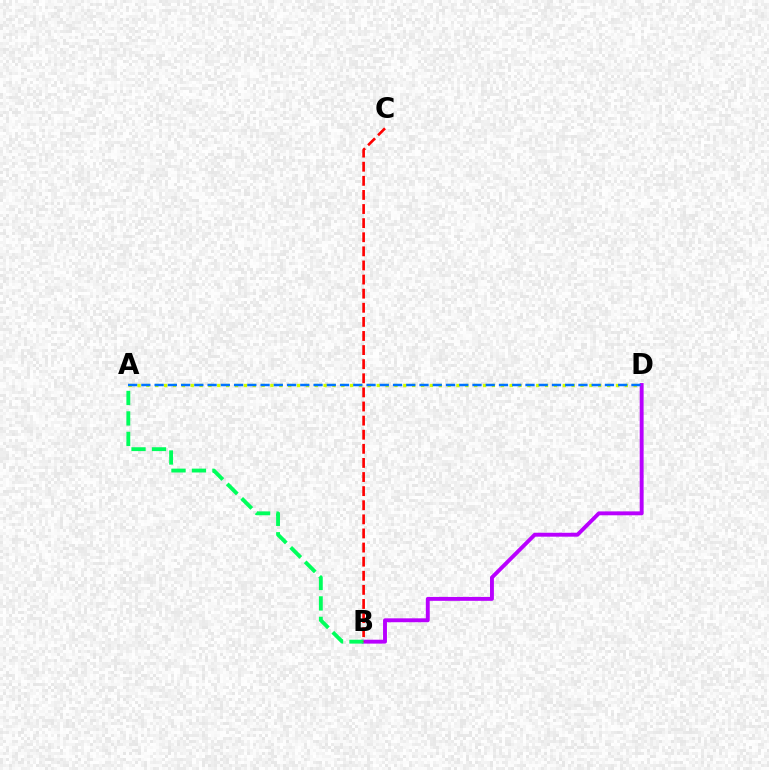{('A', 'D'): [{'color': '#d1ff00', 'line_style': 'dotted', 'thickness': 2.41}, {'color': '#0074ff', 'line_style': 'dashed', 'thickness': 1.8}], ('B', 'D'): [{'color': '#b900ff', 'line_style': 'solid', 'thickness': 2.81}], ('A', 'B'): [{'color': '#00ff5c', 'line_style': 'dashed', 'thickness': 2.78}], ('B', 'C'): [{'color': '#ff0000', 'line_style': 'dashed', 'thickness': 1.92}]}